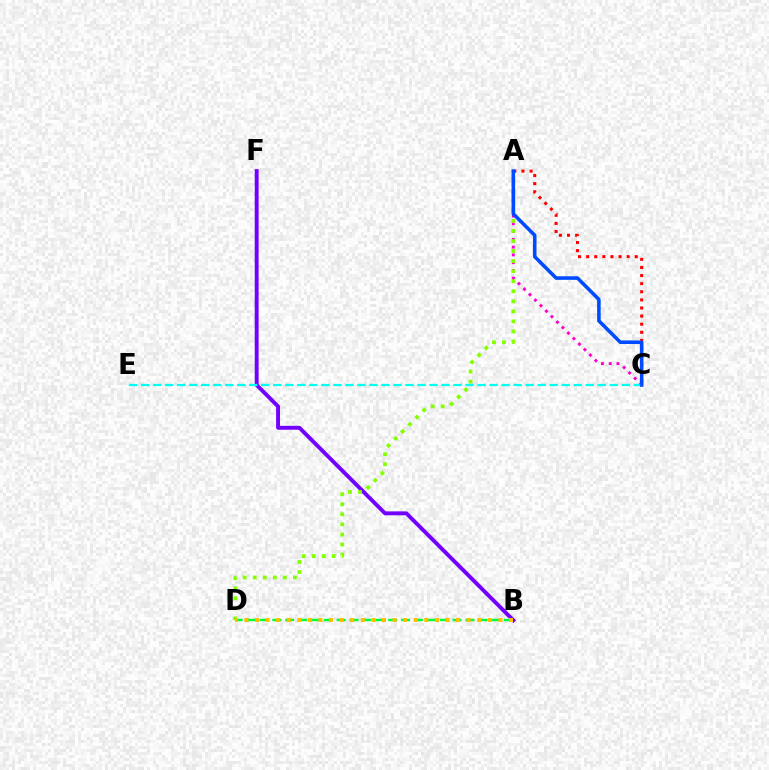{('B', 'F'): [{'color': '#7200ff', 'line_style': 'solid', 'thickness': 2.81}], ('A', 'C'): [{'color': '#ff00cf', 'line_style': 'dotted', 'thickness': 2.11}, {'color': '#ff0000', 'line_style': 'dotted', 'thickness': 2.2}, {'color': '#004bff', 'line_style': 'solid', 'thickness': 2.57}], ('A', 'D'): [{'color': '#84ff00', 'line_style': 'dotted', 'thickness': 2.73}], ('C', 'E'): [{'color': '#00fff6', 'line_style': 'dashed', 'thickness': 1.63}], ('B', 'D'): [{'color': '#00ff39', 'line_style': 'dashed', 'thickness': 1.75}, {'color': '#ffbd00', 'line_style': 'dotted', 'thickness': 2.88}]}